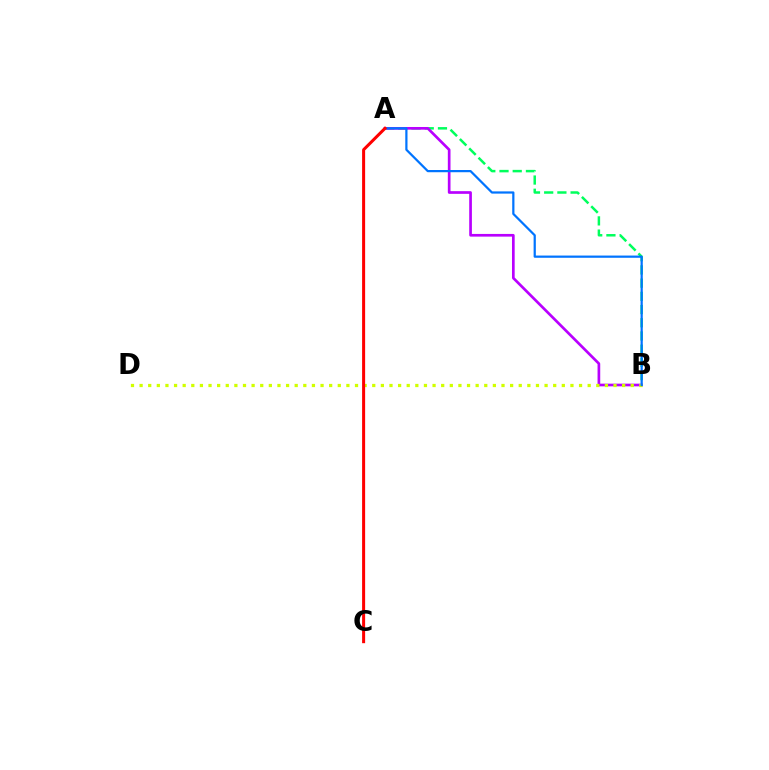{('A', 'B'): [{'color': '#00ff5c', 'line_style': 'dashed', 'thickness': 1.79}, {'color': '#b900ff', 'line_style': 'solid', 'thickness': 1.93}, {'color': '#0074ff', 'line_style': 'solid', 'thickness': 1.6}], ('B', 'D'): [{'color': '#d1ff00', 'line_style': 'dotted', 'thickness': 2.34}], ('A', 'C'): [{'color': '#ff0000', 'line_style': 'solid', 'thickness': 2.18}]}